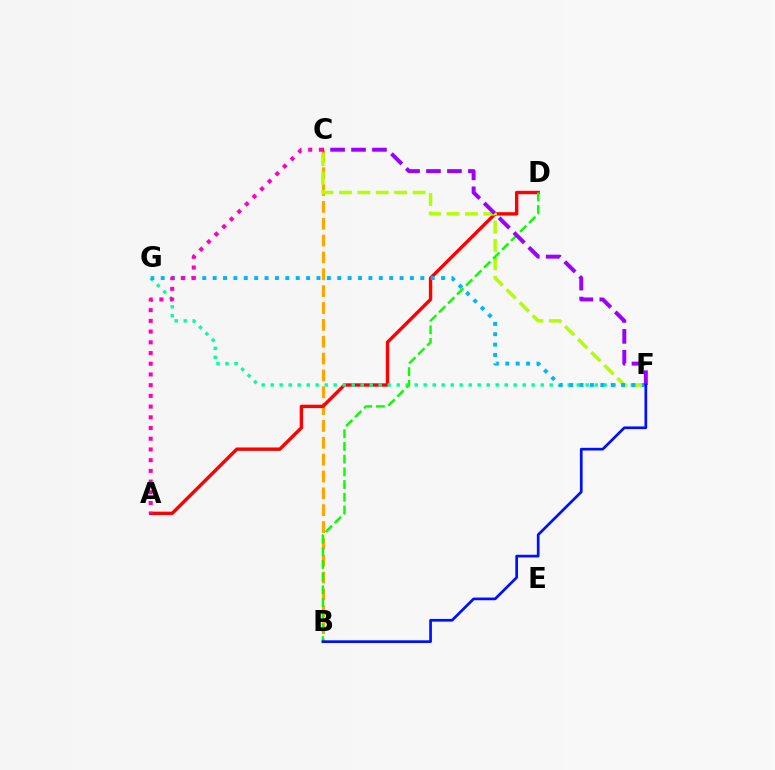{('B', 'C'): [{'color': '#ffa500', 'line_style': 'dashed', 'thickness': 2.29}], ('A', 'D'): [{'color': '#ff0000', 'line_style': 'solid', 'thickness': 2.44}], ('F', 'G'): [{'color': '#00ff9d', 'line_style': 'dotted', 'thickness': 2.45}, {'color': '#00b5ff', 'line_style': 'dotted', 'thickness': 2.82}], ('C', 'F'): [{'color': '#b3ff00', 'line_style': 'dashed', 'thickness': 2.5}, {'color': '#9b00ff', 'line_style': 'dashed', 'thickness': 2.85}], ('A', 'C'): [{'color': '#ff00bd', 'line_style': 'dotted', 'thickness': 2.91}], ('B', 'D'): [{'color': '#08ff00', 'line_style': 'dashed', 'thickness': 1.72}], ('B', 'F'): [{'color': '#0010ff', 'line_style': 'solid', 'thickness': 1.95}]}